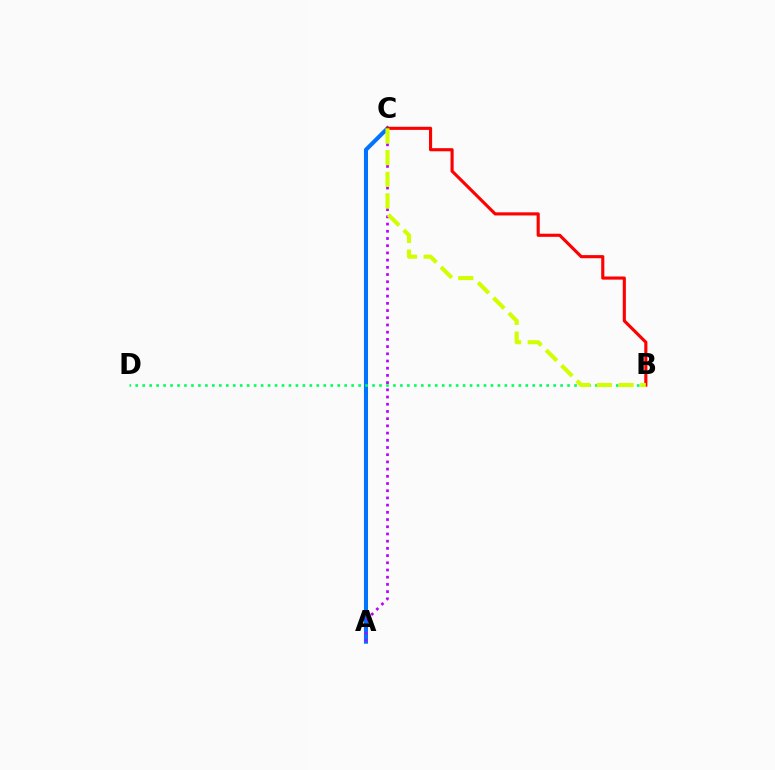{('A', 'C'): [{'color': '#0074ff', 'line_style': 'solid', 'thickness': 2.93}, {'color': '#b900ff', 'line_style': 'dotted', 'thickness': 1.96}], ('B', 'D'): [{'color': '#00ff5c', 'line_style': 'dotted', 'thickness': 1.89}], ('B', 'C'): [{'color': '#ff0000', 'line_style': 'solid', 'thickness': 2.25}, {'color': '#d1ff00', 'line_style': 'dashed', 'thickness': 2.95}]}